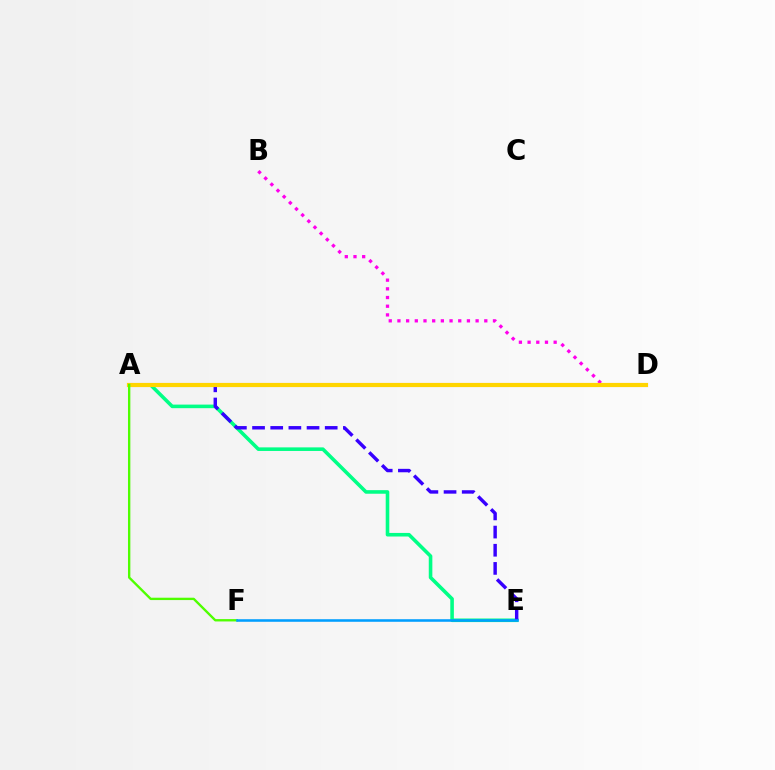{('A', 'D'): [{'color': '#ff0000', 'line_style': 'solid', 'thickness': 2.9}, {'color': '#ffd500', 'line_style': 'solid', 'thickness': 2.98}], ('B', 'D'): [{'color': '#ff00ed', 'line_style': 'dotted', 'thickness': 2.36}], ('A', 'E'): [{'color': '#00ff86', 'line_style': 'solid', 'thickness': 2.58}, {'color': '#3700ff', 'line_style': 'dashed', 'thickness': 2.47}], ('A', 'F'): [{'color': '#4fff00', 'line_style': 'solid', 'thickness': 1.7}], ('E', 'F'): [{'color': '#009eff', 'line_style': 'solid', 'thickness': 1.84}]}